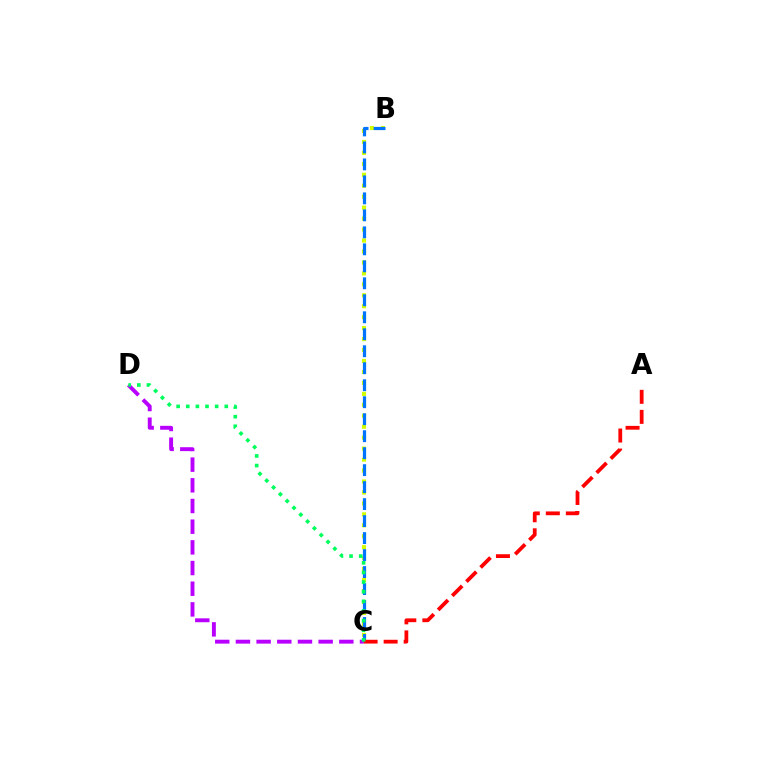{('B', 'C'): [{'color': '#d1ff00', 'line_style': 'dotted', 'thickness': 2.98}, {'color': '#0074ff', 'line_style': 'dashed', 'thickness': 2.31}], ('A', 'C'): [{'color': '#ff0000', 'line_style': 'dashed', 'thickness': 2.72}], ('C', 'D'): [{'color': '#b900ff', 'line_style': 'dashed', 'thickness': 2.81}, {'color': '#00ff5c', 'line_style': 'dotted', 'thickness': 2.62}]}